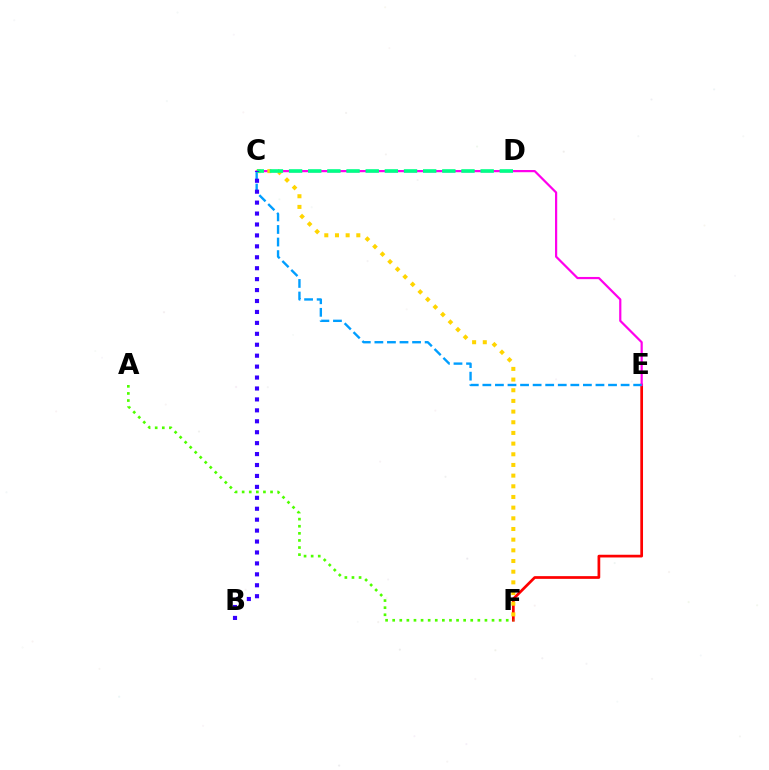{('E', 'F'): [{'color': '#ff0000', 'line_style': 'solid', 'thickness': 1.96}], ('C', 'E'): [{'color': '#ff00ed', 'line_style': 'solid', 'thickness': 1.59}, {'color': '#009eff', 'line_style': 'dashed', 'thickness': 1.71}], ('C', 'F'): [{'color': '#ffd500', 'line_style': 'dotted', 'thickness': 2.9}], ('C', 'D'): [{'color': '#00ff86', 'line_style': 'dashed', 'thickness': 2.6}], ('B', 'C'): [{'color': '#3700ff', 'line_style': 'dotted', 'thickness': 2.97}], ('A', 'F'): [{'color': '#4fff00', 'line_style': 'dotted', 'thickness': 1.93}]}